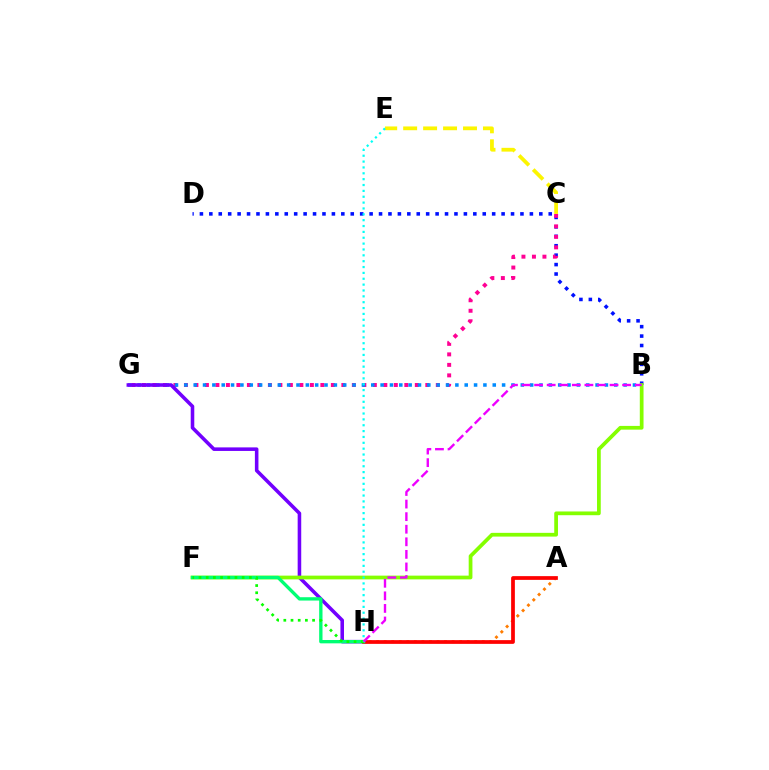{('B', 'D'): [{'color': '#0010ff', 'line_style': 'dotted', 'thickness': 2.56}], ('C', 'G'): [{'color': '#ff0094', 'line_style': 'dotted', 'thickness': 2.85}], ('B', 'G'): [{'color': '#008cff', 'line_style': 'dotted', 'thickness': 2.54}], ('A', 'H'): [{'color': '#ff7c00', 'line_style': 'dotted', 'thickness': 2.05}, {'color': '#ff0000', 'line_style': 'solid', 'thickness': 2.69}], ('G', 'H'): [{'color': '#7200ff', 'line_style': 'solid', 'thickness': 2.56}], ('B', 'F'): [{'color': '#84ff00', 'line_style': 'solid', 'thickness': 2.69}], ('F', 'H'): [{'color': '#00ff74', 'line_style': 'solid', 'thickness': 2.4}, {'color': '#08ff00', 'line_style': 'dotted', 'thickness': 1.95}], ('C', 'E'): [{'color': '#fcf500', 'line_style': 'dashed', 'thickness': 2.71}], ('E', 'H'): [{'color': '#00fff6', 'line_style': 'dotted', 'thickness': 1.59}], ('B', 'H'): [{'color': '#ee00ff', 'line_style': 'dashed', 'thickness': 1.71}]}